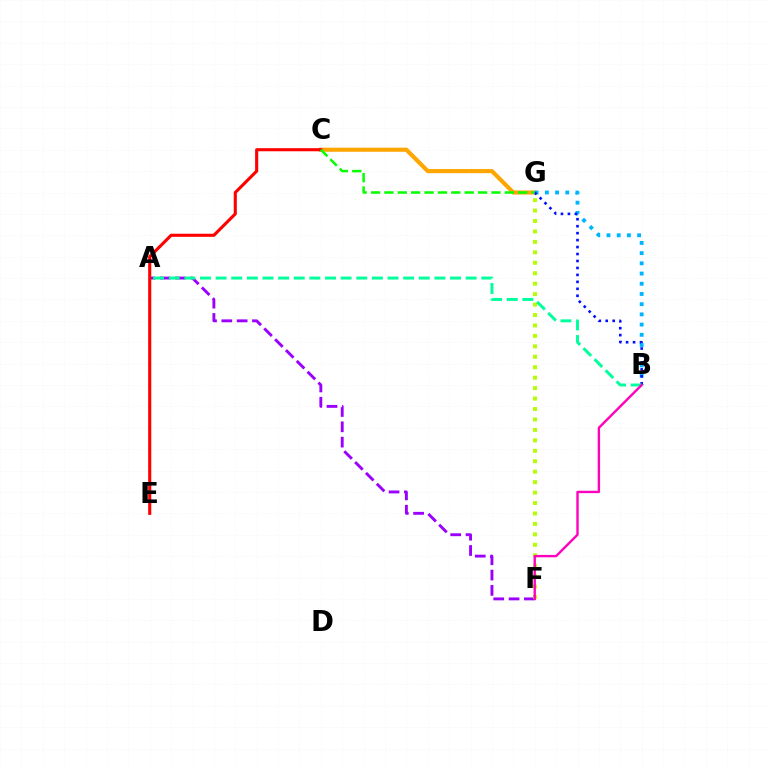{('C', 'G'): [{'color': '#ffa500', 'line_style': 'solid', 'thickness': 2.97}, {'color': '#08ff00', 'line_style': 'dashed', 'thickness': 1.82}], ('B', 'G'): [{'color': '#00b5ff', 'line_style': 'dotted', 'thickness': 2.77}, {'color': '#0010ff', 'line_style': 'dotted', 'thickness': 1.89}], ('A', 'F'): [{'color': '#9b00ff', 'line_style': 'dashed', 'thickness': 2.08}], ('A', 'B'): [{'color': '#00ff9d', 'line_style': 'dashed', 'thickness': 2.12}], ('C', 'E'): [{'color': '#ff0000', 'line_style': 'solid', 'thickness': 2.23}], ('F', 'G'): [{'color': '#b3ff00', 'line_style': 'dotted', 'thickness': 2.84}], ('B', 'F'): [{'color': '#ff00bd', 'line_style': 'solid', 'thickness': 1.72}]}